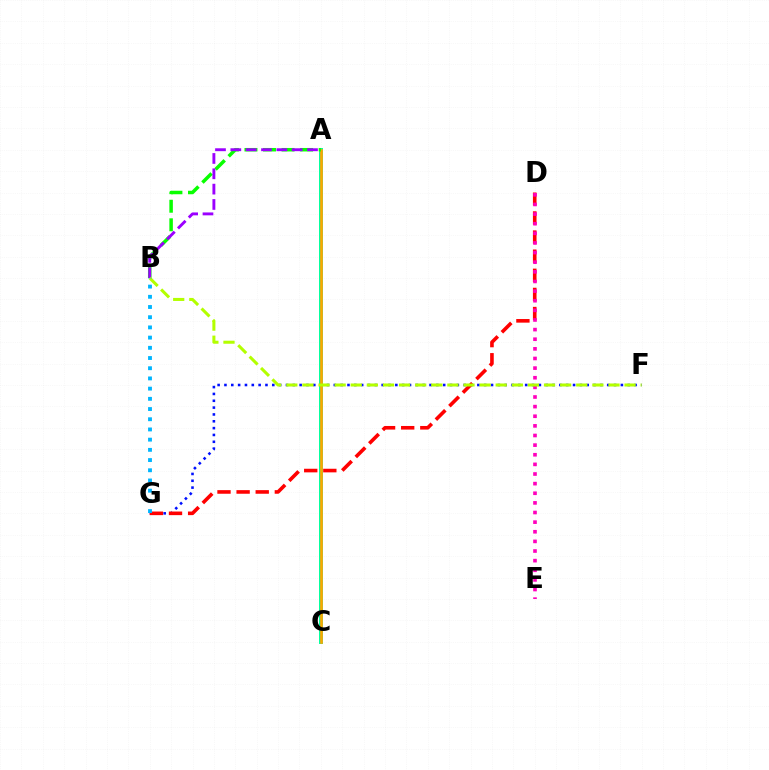{('A', 'C'): [{'color': '#00ff9d', 'line_style': 'solid', 'thickness': 2.84}, {'color': '#ffa500', 'line_style': 'solid', 'thickness': 1.9}], ('F', 'G'): [{'color': '#0010ff', 'line_style': 'dotted', 'thickness': 1.86}], ('A', 'B'): [{'color': '#08ff00', 'line_style': 'dashed', 'thickness': 2.52}, {'color': '#9b00ff', 'line_style': 'dashed', 'thickness': 2.08}], ('D', 'G'): [{'color': '#ff0000', 'line_style': 'dashed', 'thickness': 2.6}], ('D', 'E'): [{'color': '#ff00bd', 'line_style': 'dotted', 'thickness': 2.62}], ('B', 'F'): [{'color': '#b3ff00', 'line_style': 'dashed', 'thickness': 2.19}], ('B', 'G'): [{'color': '#00b5ff', 'line_style': 'dotted', 'thickness': 2.77}]}